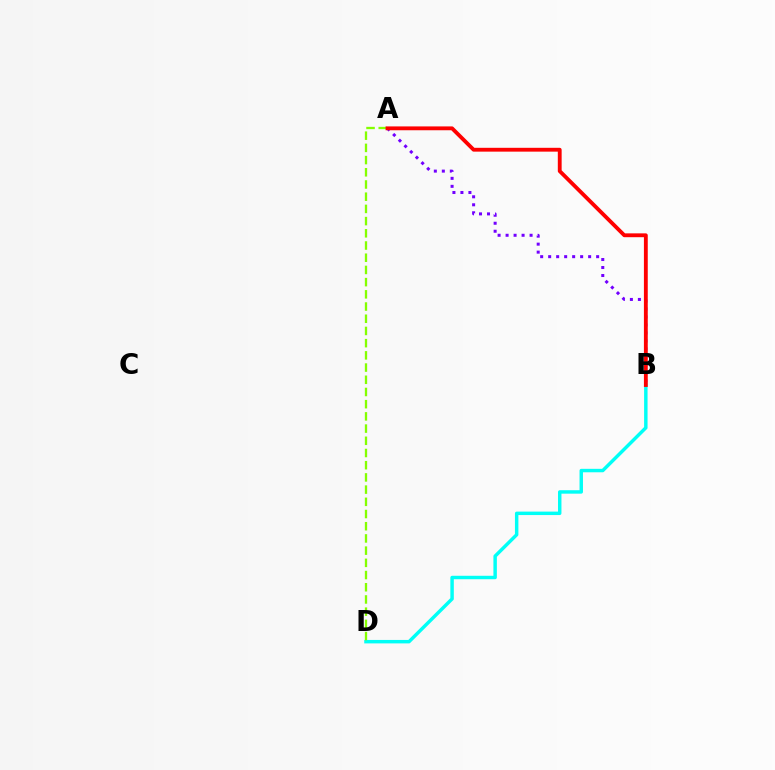{('A', 'B'): [{'color': '#7200ff', 'line_style': 'dotted', 'thickness': 2.17}, {'color': '#ff0000', 'line_style': 'solid', 'thickness': 2.76}], ('B', 'D'): [{'color': '#00fff6', 'line_style': 'solid', 'thickness': 2.48}], ('A', 'D'): [{'color': '#84ff00', 'line_style': 'dashed', 'thickness': 1.66}]}